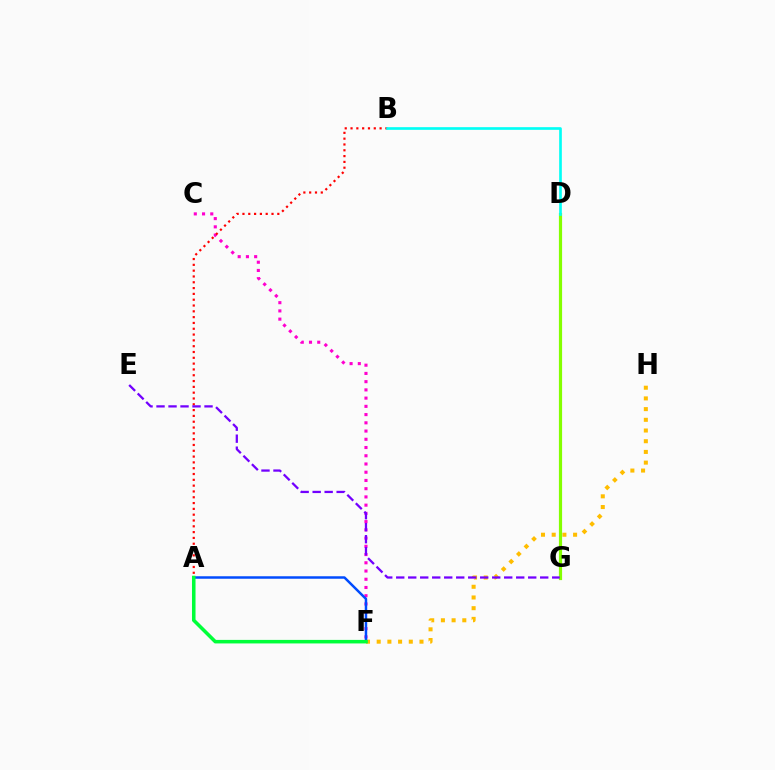{('F', 'H'): [{'color': '#ffbd00', 'line_style': 'dotted', 'thickness': 2.91}], ('C', 'F'): [{'color': '#ff00cf', 'line_style': 'dotted', 'thickness': 2.24}], ('A', 'B'): [{'color': '#ff0000', 'line_style': 'dotted', 'thickness': 1.58}], ('D', 'G'): [{'color': '#84ff00', 'line_style': 'solid', 'thickness': 2.29}], ('B', 'D'): [{'color': '#00fff6', 'line_style': 'solid', 'thickness': 1.92}], ('E', 'G'): [{'color': '#7200ff', 'line_style': 'dashed', 'thickness': 1.63}], ('A', 'F'): [{'color': '#004bff', 'line_style': 'solid', 'thickness': 1.79}, {'color': '#00ff39', 'line_style': 'solid', 'thickness': 2.55}]}